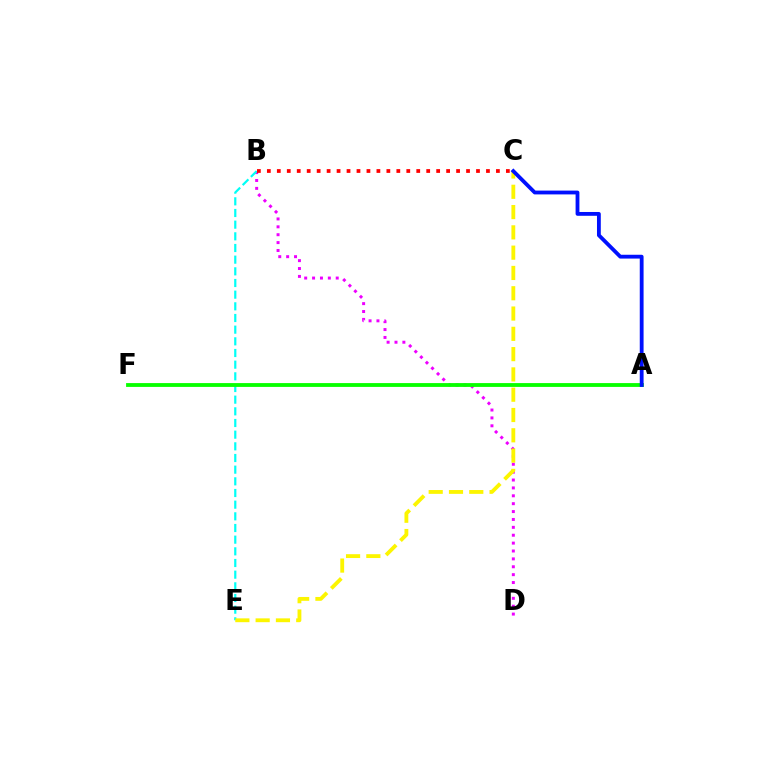{('B', 'D'): [{'color': '#ee00ff', 'line_style': 'dotted', 'thickness': 2.14}], ('B', 'E'): [{'color': '#00fff6', 'line_style': 'dashed', 'thickness': 1.58}], ('C', 'E'): [{'color': '#fcf500', 'line_style': 'dashed', 'thickness': 2.76}], ('A', 'F'): [{'color': '#08ff00', 'line_style': 'solid', 'thickness': 2.75}], ('A', 'C'): [{'color': '#0010ff', 'line_style': 'solid', 'thickness': 2.75}], ('B', 'C'): [{'color': '#ff0000', 'line_style': 'dotted', 'thickness': 2.71}]}